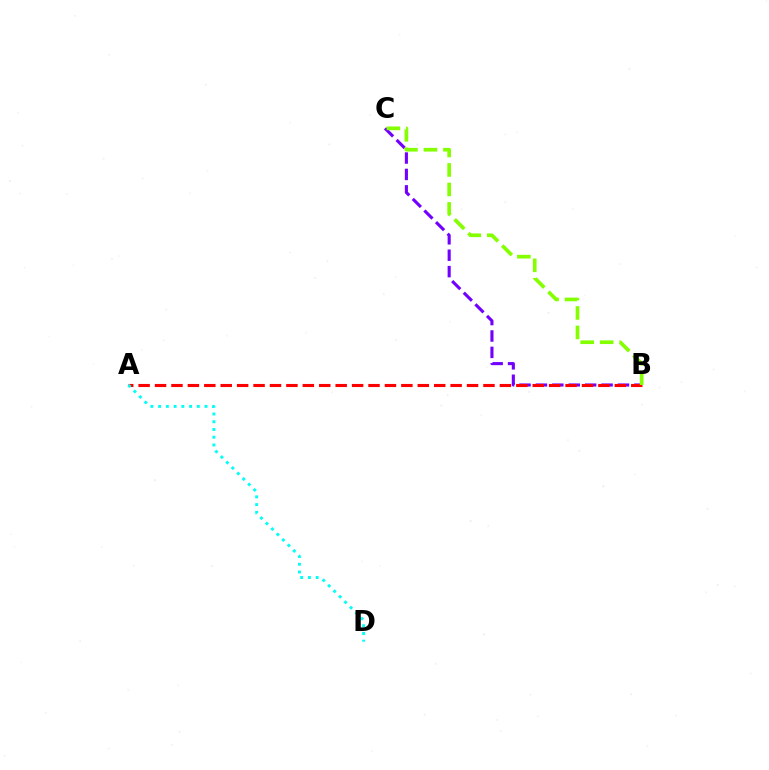{('B', 'C'): [{'color': '#7200ff', 'line_style': 'dashed', 'thickness': 2.23}, {'color': '#84ff00', 'line_style': 'dashed', 'thickness': 2.65}], ('A', 'B'): [{'color': '#ff0000', 'line_style': 'dashed', 'thickness': 2.23}], ('A', 'D'): [{'color': '#00fff6', 'line_style': 'dotted', 'thickness': 2.1}]}